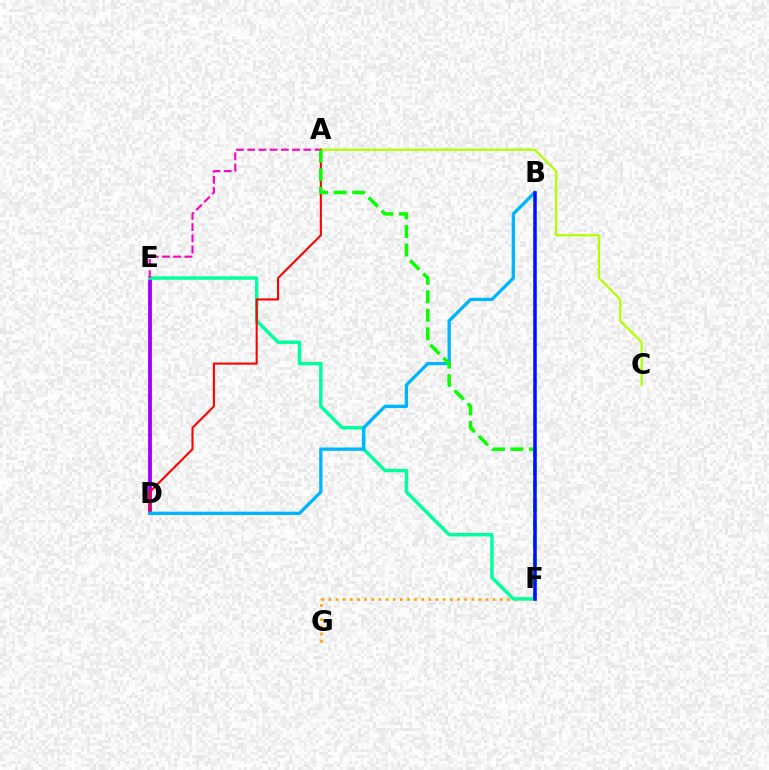{('D', 'E'): [{'color': '#9b00ff', 'line_style': 'solid', 'thickness': 2.74}], ('F', 'G'): [{'color': '#ffa500', 'line_style': 'dotted', 'thickness': 1.94}], ('E', 'F'): [{'color': '#00ff9d', 'line_style': 'solid', 'thickness': 2.47}], ('A', 'C'): [{'color': '#b3ff00', 'line_style': 'solid', 'thickness': 1.61}], ('A', 'D'): [{'color': '#ff0000', 'line_style': 'solid', 'thickness': 1.51}], ('A', 'E'): [{'color': '#ff00bd', 'line_style': 'dashed', 'thickness': 1.53}], ('B', 'D'): [{'color': '#00b5ff', 'line_style': 'solid', 'thickness': 2.38}], ('A', 'F'): [{'color': '#08ff00', 'line_style': 'dashed', 'thickness': 2.52}], ('B', 'F'): [{'color': '#0010ff', 'line_style': 'solid', 'thickness': 2.53}]}